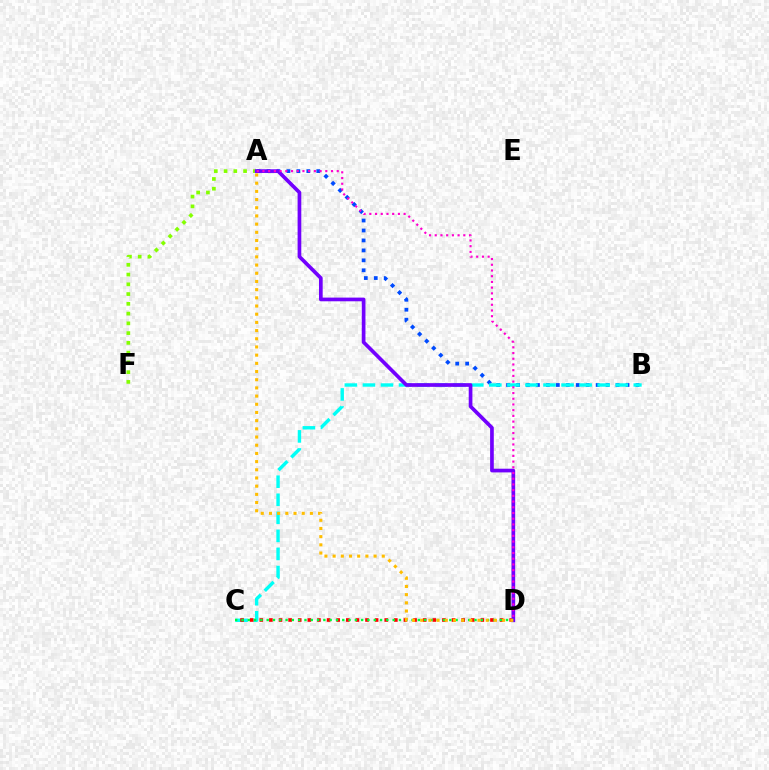{('A', 'B'): [{'color': '#004bff', 'line_style': 'dotted', 'thickness': 2.7}], ('A', 'F'): [{'color': '#84ff00', 'line_style': 'dotted', 'thickness': 2.65}], ('B', 'C'): [{'color': '#00fff6', 'line_style': 'dashed', 'thickness': 2.45}], ('C', 'D'): [{'color': '#ff0000', 'line_style': 'dotted', 'thickness': 2.61}, {'color': '#00ff39', 'line_style': 'dotted', 'thickness': 1.71}], ('A', 'D'): [{'color': '#7200ff', 'line_style': 'solid', 'thickness': 2.65}, {'color': '#ff00cf', 'line_style': 'dotted', 'thickness': 1.55}, {'color': '#ffbd00', 'line_style': 'dotted', 'thickness': 2.22}]}